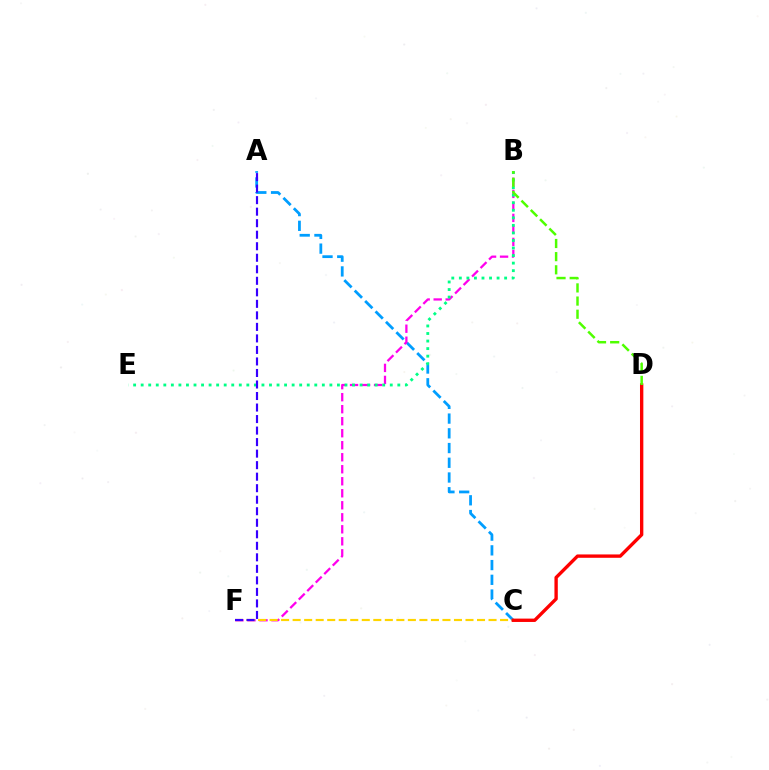{('A', 'C'): [{'color': '#009eff', 'line_style': 'dashed', 'thickness': 2.0}], ('B', 'F'): [{'color': '#ff00ed', 'line_style': 'dashed', 'thickness': 1.63}], ('C', 'F'): [{'color': '#ffd500', 'line_style': 'dashed', 'thickness': 1.57}], ('B', 'E'): [{'color': '#00ff86', 'line_style': 'dotted', 'thickness': 2.05}], ('C', 'D'): [{'color': '#ff0000', 'line_style': 'solid', 'thickness': 2.42}], ('B', 'D'): [{'color': '#4fff00', 'line_style': 'dashed', 'thickness': 1.79}], ('A', 'F'): [{'color': '#3700ff', 'line_style': 'dashed', 'thickness': 1.57}]}